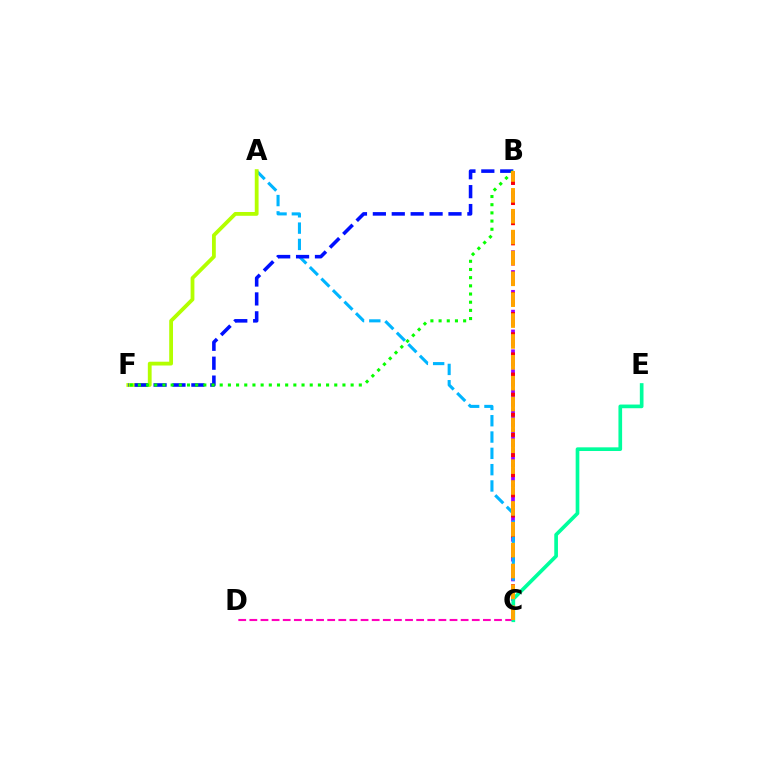{('B', 'C'): [{'color': '#9b00ff', 'line_style': 'dashed', 'thickness': 2.69}, {'color': '#ff0000', 'line_style': 'dotted', 'thickness': 2.74}, {'color': '#ffa500', 'line_style': 'dashed', 'thickness': 2.83}], ('C', 'D'): [{'color': '#ff00bd', 'line_style': 'dashed', 'thickness': 1.51}], ('A', 'C'): [{'color': '#00b5ff', 'line_style': 'dashed', 'thickness': 2.22}], ('A', 'F'): [{'color': '#b3ff00', 'line_style': 'solid', 'thickness': 2.73}], ('B', 'F'): [{'color': '#0010ff', 'line_style': 'dashed', 'thickness': 2.57}, {'color': '#08ff00', 'line_style': 'dotted', 'thickness': 2.22}], ('C', 'E'): [{'color': '#00ff9d', 'line_style': 'solid', 'thickness': 2.64}]}